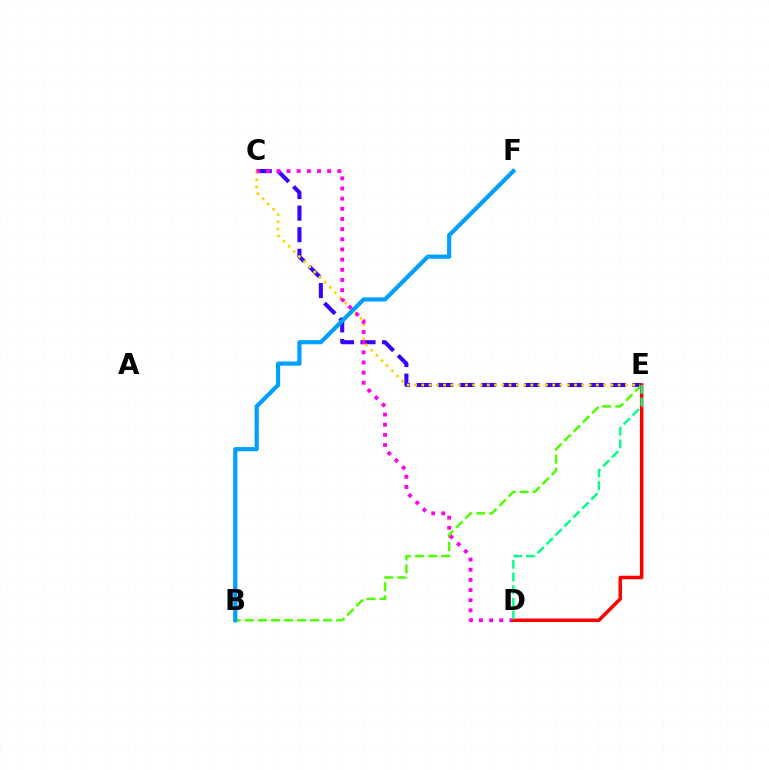{('C', 'E'): [{'color': '#3700ff', 'line_style': 'dashed', 'thickness': 2.93}, {'color': '#ffd500', 'line_style': 'dotted', 'thickness': 1.98}], ('B', 'E'): [{'color': '#4fff00', 'line_style': 'dashed', 'thickness': 1.77}], ('B', 'F'): [{'color': '#009eff', 'line_style': 'solid', 'thickness': 3.0}], ('C', 'D'): [{'color': '#ff00ed', 'line_style': 'dotted', 'thickness': 2.76}], ('D', 'E'): [{'color': '#ff0000', 'line_style': 'solid', 'thickness': 2.52}, {'color': '#00ff86', 'line_style': 'dashed', 'thickness': 1.72}]}